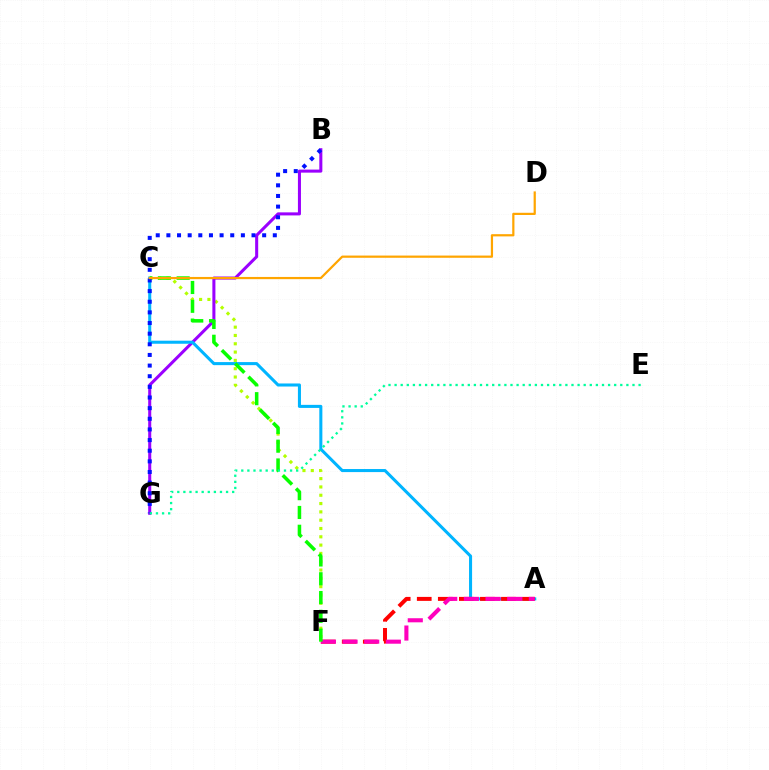{('C', 'F'): [{'color': '#b3ff00', 'line_style': 'dotted', 'thickness': 2.26}, {'color': '#08ff00', 'line_style': 'dashed', 'thickness': 2.55}], ('B', 'G'): [{'color': '#9b00ff', 'line_style': 'solid', 'thickness': 2.19}, {'color': '#0010ff', 'line_style': 'dotted', 'thickness': 2.89}], ('A', 'C'): [{'color': '#00b5ff', 'line_style': 'solid', 'thickness': 2.2}], ('A', 'F'): [{'color': '#ff0000', 'line_style': 'dashed', 'thickness': 2.86}, {'color': '#ff00bd', 'line_style': 'dashed', 'thickness': 2.94}], ('C', 'D'): [{'color': '#ffa500', 'line_style': 'solid', 'thickness': 1.6}], ('E', 'G'): [{'color': '#00ff9d', 'line_style': 'dotted', 'thickness': 1.66}]}